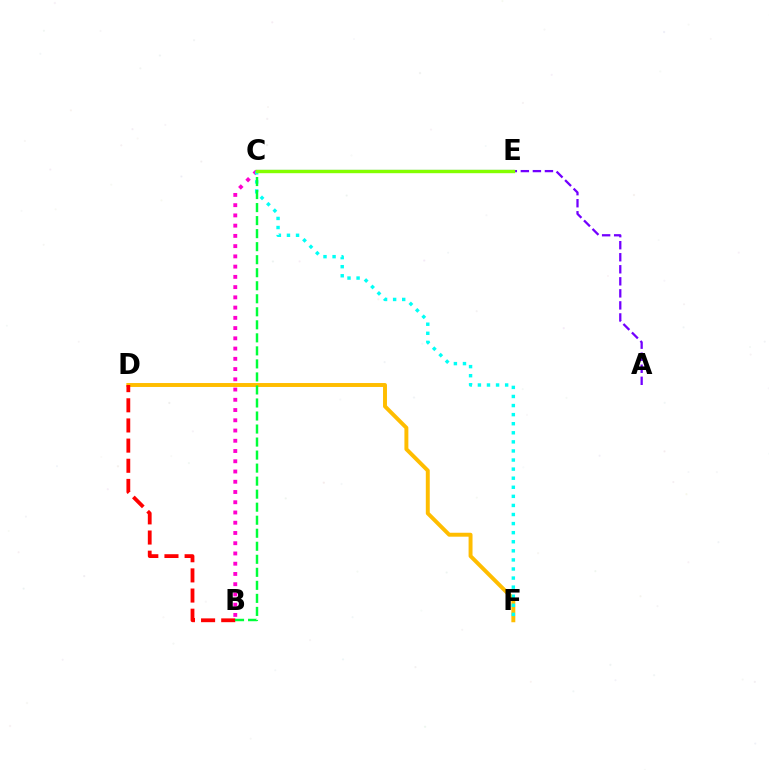{('D', 'F'): [{'color': '#ffbd00', 'line_style': 'solid', 'thickness': 2.84}], ('C', 'E'): [{'color': '#004bff', 'line_style': 'solid', 'thickness': 1.53}, {'color': '#84ff00', 'line_style': 'solid', 'thickness': 2.44}], ('A', 'E'): [{'color': '#7200ff', 'line_style': 'dashed', 'thickness': 1.64}], ('B', 'C'): [{'color': '#ff00cf', 'line_style': 'dotted', 'thickness': 2.78}, {'color': '#00ff39', 'line_style': 'dashed', 'thickness': 1.77}], ('C', 'F'): [{'color': '#00fff6', 'line_style': 'dotted', 'thickness': 2.47}], ('B', 'D'): [{'color': '#ff0000', 'line_style': 'dashed', 'thickness': 2.74}]}